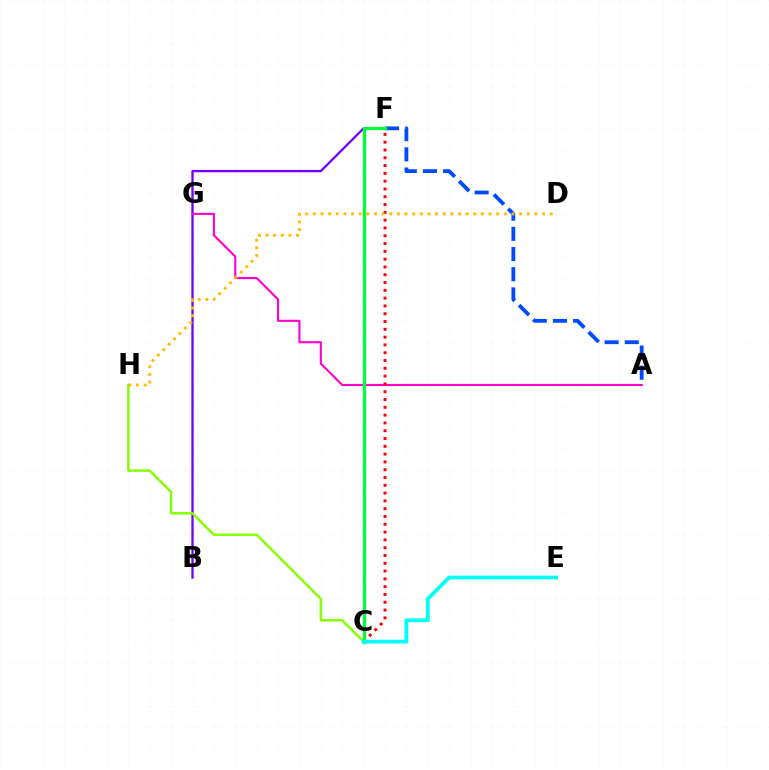{('B', 'F'): [{'color': '#7200ff', 'line_style': 'solid', 'thickness': 1.66}], ('C', 'H'): [{'color': '#84ff00', 'line_style': 'solid', 'thickness': 1.75}], ('A', 'F'): [{'color': '#004bff', 'line_style': 'dashed', 'thickness': 2.74}], ('A', 'G'): [{'color': '#ff00cf', 'line_style': 'solid', 'thickness': 1.52}], ('C', 'F'): [{'color': '#ff0000', 'line_style': 'dotted', 'thickness': 2.12}, {'color': '#00ff39', 'line_style': 'solid', 'thickness': 2.33}], ('C', 'E'): [{'color': '#00fff6', 'line_style': 'solid', 'thickness': 2.7}], ('D', 'H'): [{'color': '#ffbd00', 'line_style': 'dotted', 'thickness': 2.08}]}